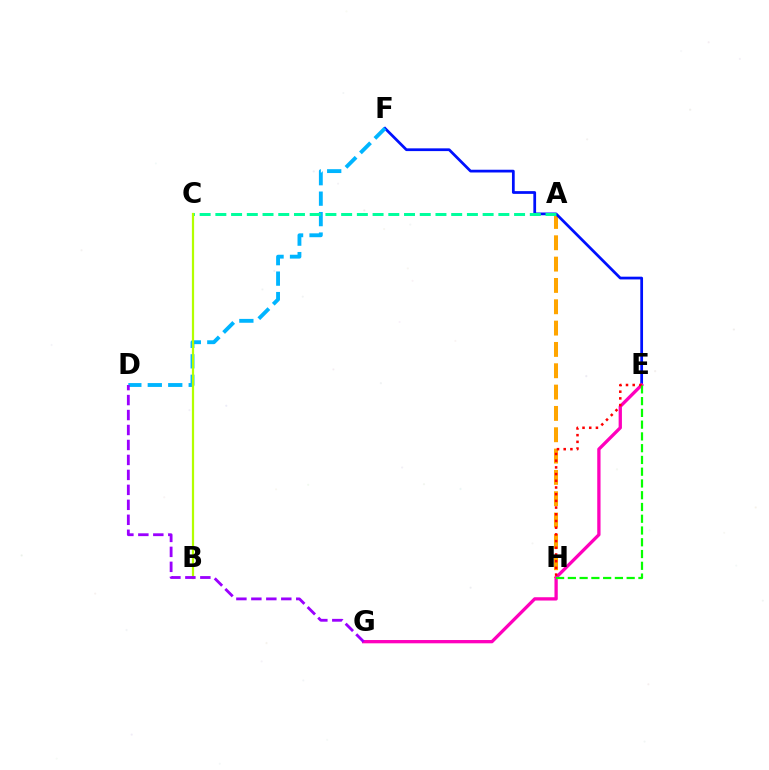{('A', 'H'): [{'color': '#ffa500', 'line_style': 'dashed', 'thickness': 2.9}], ('E', 'F'): [{'color': '#0010ff', 'line_style': 'solid', 'thickness': 1.98}], ('E', 'G'): [{'color': '#ff00bd', 'line_style': 'solid', 'thickness': 2.37}], ('D', 'F'): [{'color': '#00b5ff', 'line_style': 'dashed', 'thickness': 2.78}], ('A', 'C'): [{'color': '#00ff9d', 'line_style': 'dashed', 'thickness': 2.14}], ('E', 'H'): [{'color': '#08ff00', 'line_style': 'dashed', 'thickness': 1.6}, {'color': '#ff0000', 'line_style': 'dotted', 'thickness': 1.82}], ('B', 'C'): [{'color': '#b3ff00', 'line_style': 'solid', 'thickness': 1.6}], ('D', 'G'): [{'color': '#9b00ff', 'line_style': 'dashed', 'thickness': 2.03}]}